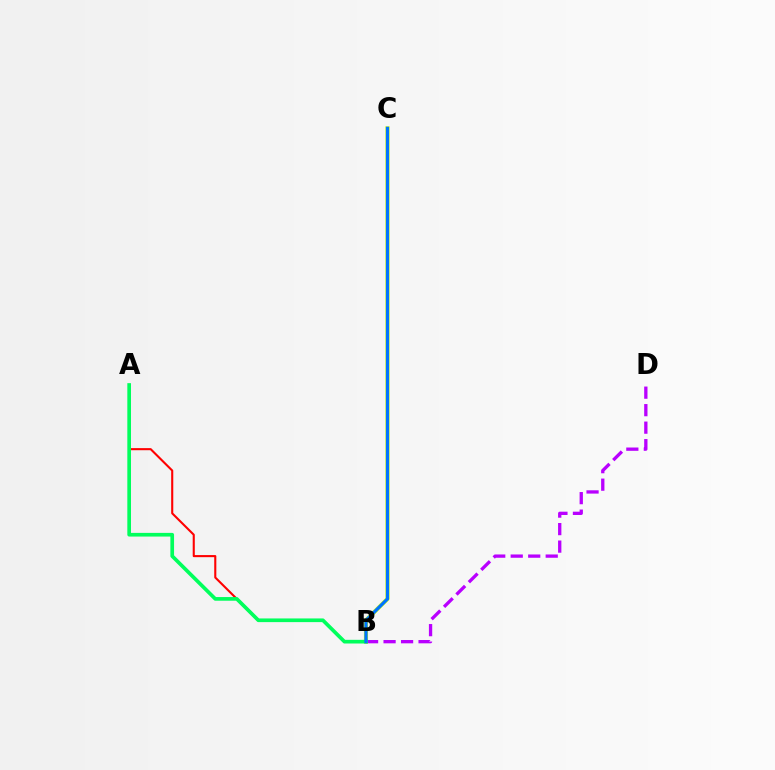{('A', 'B'): [{'color': '#ff0000', 'line_style': 'solid', 'thickness': 1.51}, {'color': '#00ff5c', 'line_style': 'solid', 'thickness': 2.65}], ('B', 'D'): [{'color': '#b900ff', 'line_style': 'dashed', 'thickness': 2.38}], ('B', 'C'): [{'color': '#d1ff00', 'line_style': 'solid', 'thickness': 2.96}, {'color': '#0074ff', 'line_style': 'solid', 'thickness': 2.32}]}